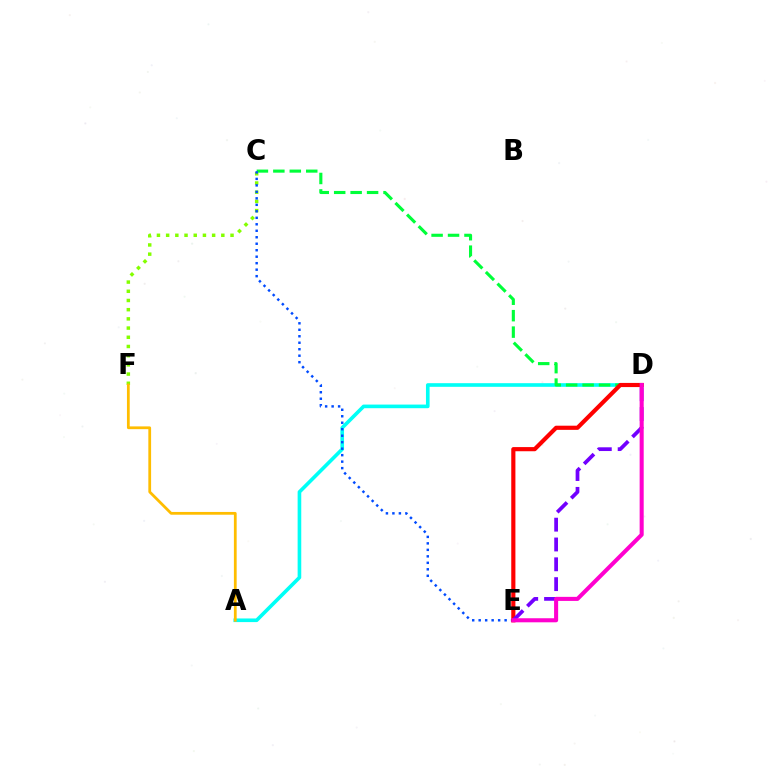{('A', 'D'): [{'color': '#00fff6', 'line_style': 'solid', 'thickness': 2.61}], ('C', 'F'): [{'color': '#84ff00', 'line_style': 'dotted', 'thickness': 2.5}], ('C', 'D'): [{'color': '#00ff39', 'line_style': 'dashed', 'thickness': 2.23}], ('C', 'E'): [{'color': '#004bff', 'line_style': 'dotted', 'thickness': 1.76}], ('D', 'E'): [{'color': '#ff0000', 'line_style': 'solid', 'thickness': 2.99}, {'color': '#7200ff', 'line_style': 'dashed', 'thickness': 2.69}, {'color': '#ff00cf', 'line_style': 'solid', 'thickness': 2.92}], ('A', 'F'): [{'color': '#ffbd00', 'line_style': 'solid', 'thickness': 1.99}]}